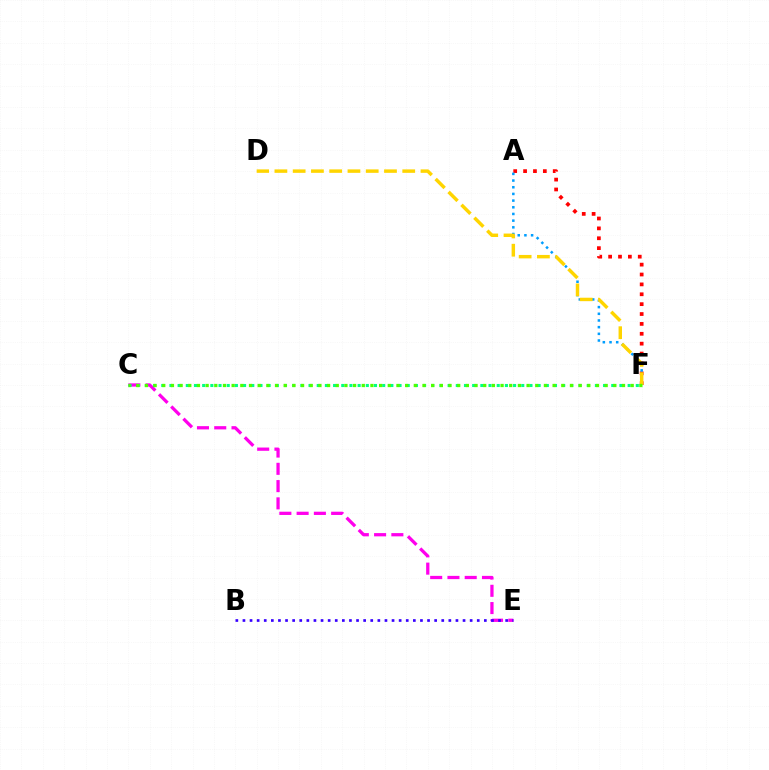{('C', 'E'): [{'color': '#ff00ed', 'line_style': 'dashed', 'thickness': 2.35}], ('A', 'F'): [{'color': '#ff0000', 'line_style': 'dotted', 'thickness': 2.68}, {'color': '#009eff', 'line_style': 'dotted', 'thickness': 1.81}], ('B', 'E'): [{'color': '#3700ff', 'line_style': 'dotted', 'thickness': 1.93}], ('D', 'F'): [{'color': '#ffd500', 'line_style': 'dashed', 'thickness': 2.48}], ('C', 'F'): [{'color': '#00ff86', 'line_style': 'dotted', 'thickness': 2.22}, {'color': '#4fff00', 'line_style': 'dotted', 'thickness': 2.36}]}